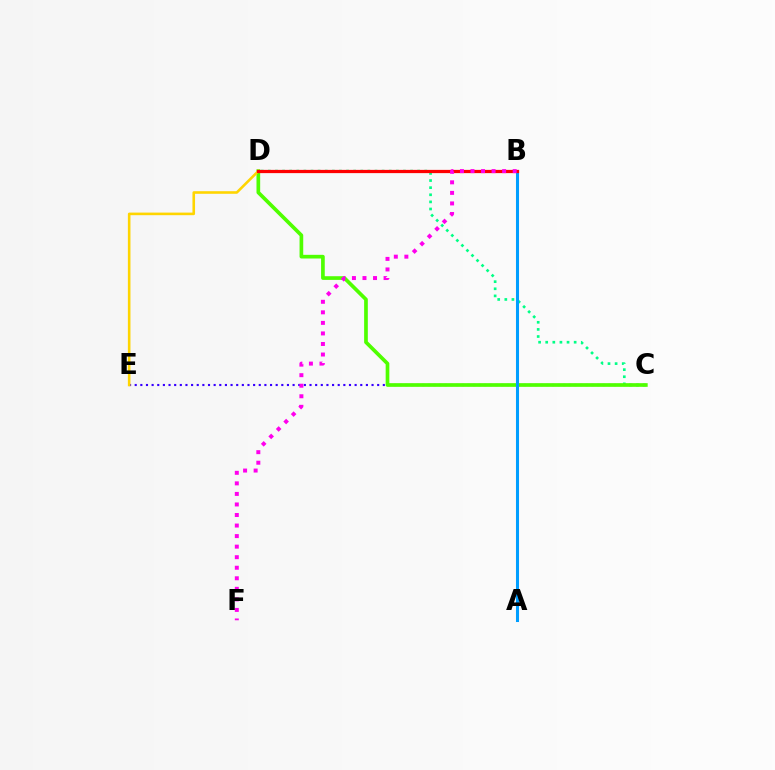{('C', 'D'): [{'color': '#00ff86', 'line_style': 'dotted', 'thickness': 1.93}, {'color': '#4fff00', 'line_style': 'solid', 'thickness': 2.65}], ('C', 'E'): [{'color': '#3700ff', 'line_style': 'dotted', 'thickness': 1.53}], ('D', 'E'): [{'color': '#ffd500', 'line_style': 'solid', 'thickness': 1.87}], ('A', 'B'): [{'color': '#009eff', 'line_style': 'solid', 'thickness': 2.2}], ('B', 'D'): [{'color': '#ff0000', 'line_style': 'solid', 'thickness': 2.33}], ('B', 'F'): [{'color': '#ff00ed', 'line_style': 'dotted', 'thickness': 2.87}]}